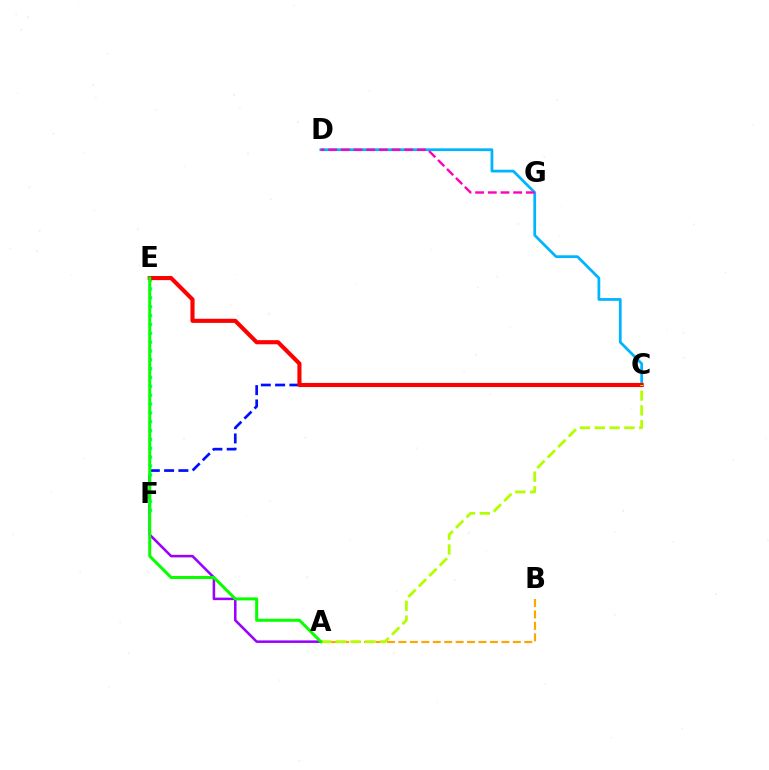{('A', 'B'): [{'color': '#ffa500', 'line_style': 'dashed', 'thickness': 1.55}], ('C', 'F'): [{'color': '#0010ff', 'line_style': 'dashed', 'thickness': 1.94}], ('C', 'D'): [{'color': '#00b5ff', 'line_style': 'solid', 'thickness': 1.98}], ('D', 'G'): [{'color': '#ff00bd', 'line_style': 'dashed', 'thickness': 1.72}], ('E', 'F'): [{'color': '#00ff9d', 'line_style': 'dotted', 'thickness': 2.4}], ('C', 'E'): [{'color': '#ff0000', 'line_style': 'solid', 'thickness': 2.96}], ('A', 'F'): [{'color': '#9b00ff', 'line_style': 'solid', 'thickness': 1.83}], ('A', 'C'): [{'color': '#b3ff00', 'line_style': 'dashed', 'thickness': 2.01}], ('A', 'E'): [{'color': '#08ff00', 'line_style': 'solid', 'thickness': 2.17}]}